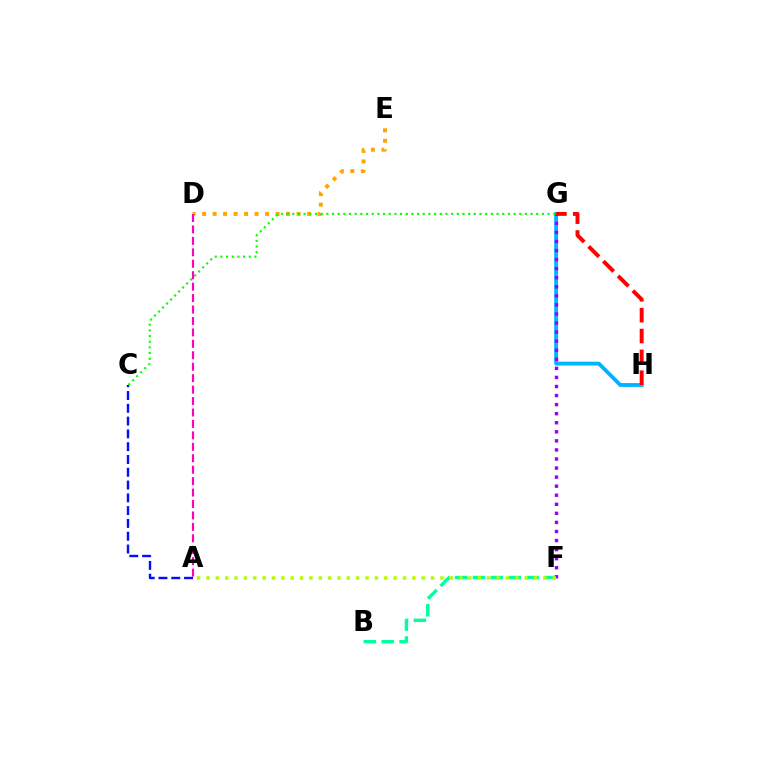{('D', 'E'): [{'color': '#ffa500', 'line_style': 'dotted', 'thickness': 2.85}], ('B', 'F'): [{'color': '#00ff9d', 'line_style': 'dashed', 'thickness': 2.43}], ('A', 'C'): [{'color': '#0010ff', 'line_style': 'dashed', 'thickness': 1.74}], ('G', 'H'): [{'color': '#00b5ff', 'line_style': 'solid', 'thickness': 2.77}, {'color': '#ff0000', 'line_style': 'dashed', 'thickness': 2.83}], ('F', 'G'): [{'color': '#9b00ff', 'line_style': 'dotted', 'thickness': 2.46}], ('C', 'G'): [{'color': '#08ff00', 'line_style': 'dotted', 'thickness': 1.54}], ('A', 'D'): [{'color': '#ff00bd', 'line_style': 'dashed', 'thickness': 1.55}], ('A', 'F'): [{'color': '#b3ff00', 'line_style': 'dotted', 'thickness': 2.54}]}